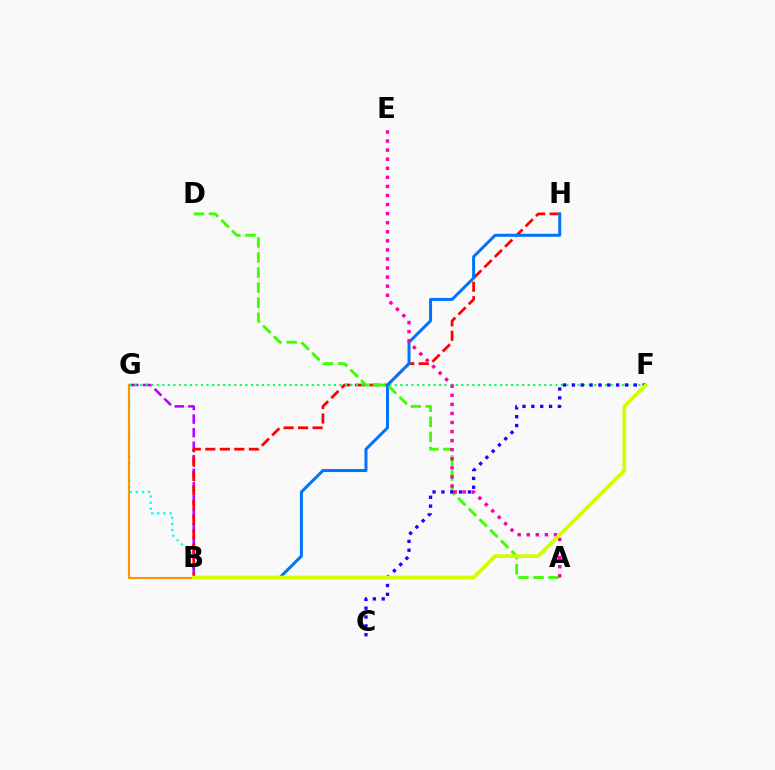{('B', 'G'): [{'color': '#00fff6', 'line_style': 'dotted', 'thickness': 1.67}, {'color': '#b900ff', 'line_style': 'dashed', 'thickness': 1.84}, {'color': '#ff9400', 'line_style': 'solid', 'thickness': 1.52}], ('B', 'H'): [{'color': '#ff0000', 'line_style': 'dashed', 'thickness': 1.97}, {'color': '#0074ff', 'line_style': 'solid', 'thickness': 2.16}], ('F', 'G'): [{'color': '#00ff5c', 'line_style': 'dotted', 'thickness': 1.5}], ('A', 'D'): [{'color': '#3dff00', 'line_style': 'dashed', 'thickness': 2.05}], ('A', 'E'): [{'color': '#ff00ac', 'line_style': 'dotted', 'thickness': 2.46}], ('C', 'F'): [{'color': '#2500ff', 'line_style': 'dotted', 'thickness': 2.4}], ('B', 'F'): [{'color': '#d1ff00', 'line_style': 'solid', 'thickness': 2.67}]}